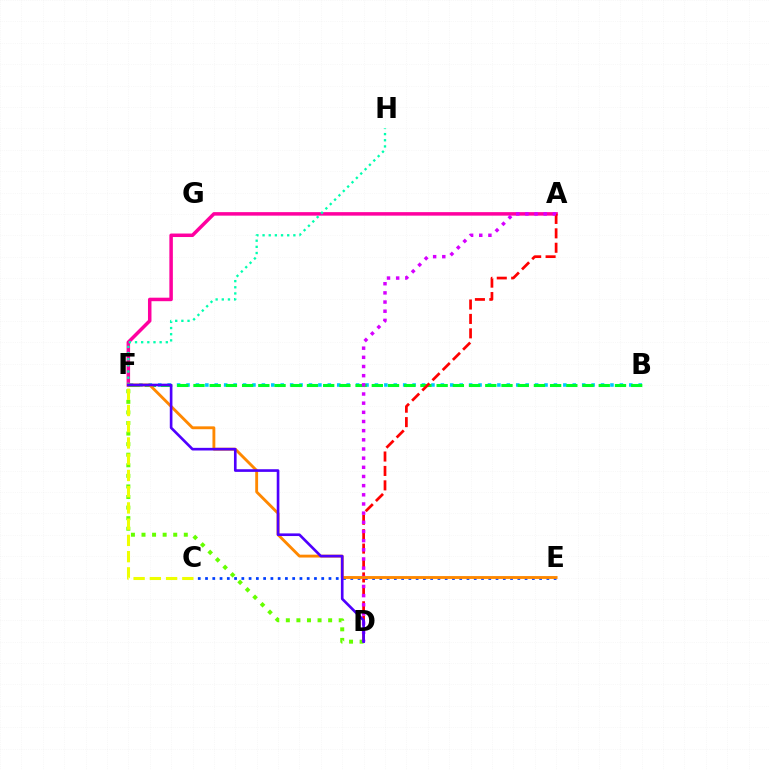{('C', 'E'): [{'color': '#003fff', 'line_style': 'dotted', 'thickness': 1.97}], ('A', 'F'): [{'color': '#ff00a0', 'line_style': 'solid', 'thickness': 2.52}], ('F', 'H'): [{'color': '#00ffaf', 'line_style': 'dotted', 'thickness': 1.67}], ('D', 'F'): [{'color': '#66ff00', 'line_style': 'dotted', 'thickness': 2.87}, {'color': '#4f00ff', 'line_style': 'solid', 'thickness': 1.91}], ('B', 'F'): [{'color': '#00c7ff', 'line_style': 'dotted', 'thickness': 2.56}, {'color': '#00ff27', 'line_style': 'dashed', 'thickness': 2.2}], ('A', 'D'): [{'color': '#ff0000', 'line_style': 'dashed', 'thickness': 1.96}, {'color': '#d600ff', 'line_style': 'dotted', 'thickness': 2.49}], ('E', 'F'): [{'color': '#ff8800', 'line_style': 'solid', 'thickness': 2.06}], ('C', 'F'): [{'color': '#eeff00', 'line_style': 'dashed', 'thickness': 2.21}]}